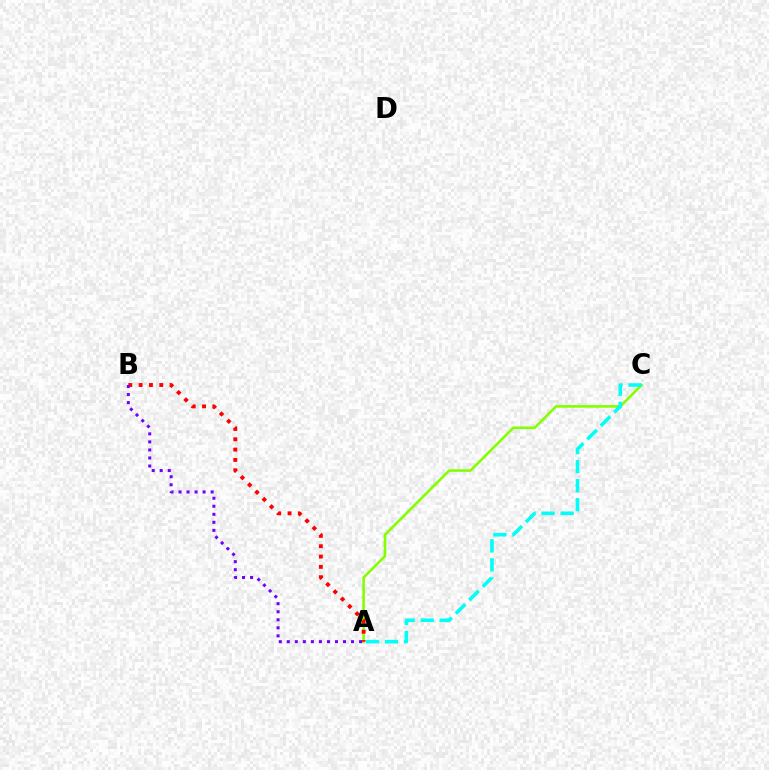{('A', 'C'): [{'color': '#84ff00', 'line_style': 'solid', 'thickness': 1.86}, {'color': '#00fff6', 'line_style': 'dashed', 'thickness': 2.58}], ('A', 'B'): [{'color': '#ff0000', 'line_style': 'dotted', 'thickness': 2.81}, {'color': '#7200ff', 'line_style': 'dotted', 'thickness': 2.18}]}